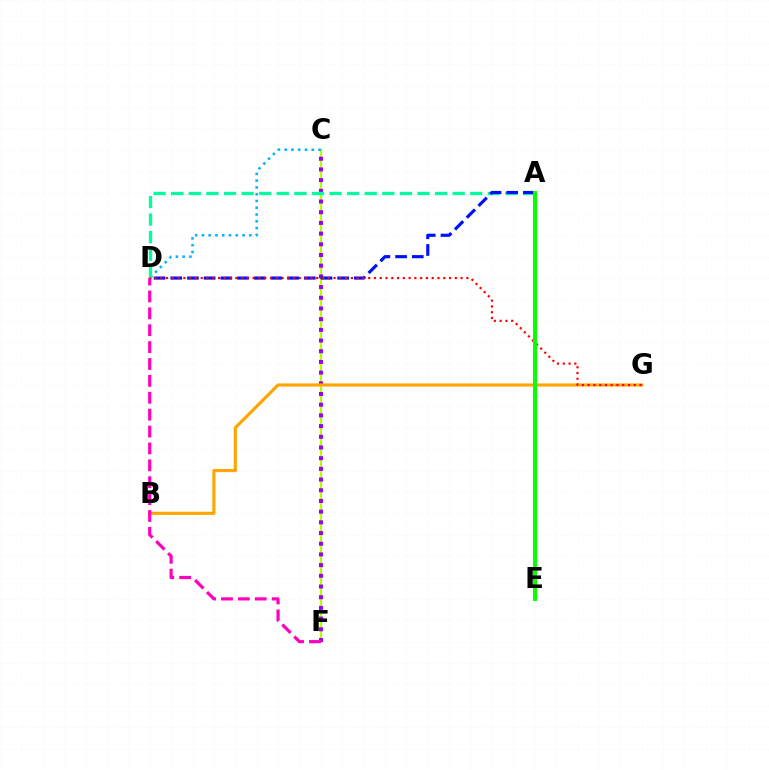{('C', 'F'): [{'color': '#b3ff00', 'line_style': 'solid', 'thickness': 1.61}, {'color': '#9b00ff', 'line_style': 'dotted', 'thickness': 2.91}], ('C', 'D'): [{'color': '#00b5ff', 'line_style': 'dotted', 'thickness': 1.84}], ('B', 'G'): [{'color': '#ffa500', 'line_style': 'solid', 'thickness': 2.26}], ('A', 'D'): [{'color': '#00ff9d', 'line_style': 'dashed', 'thickness': 2.39}, {'color': '#0010ff', 'line_style': 'dashed', 'thickness': 2.27}], ('D', 'F'): [{'color': '#ff00bd', 'line_style': 'dashed', 'thickness': 2.29}], ('D', 'G'): [{'color': '#ff0000', 'line_style': 'dotted', 'thickness': 1.57}], ('A', 'E'): [{'color': '#08ff00', 'line_style': 'solid', 'thickness': 2.86}]}